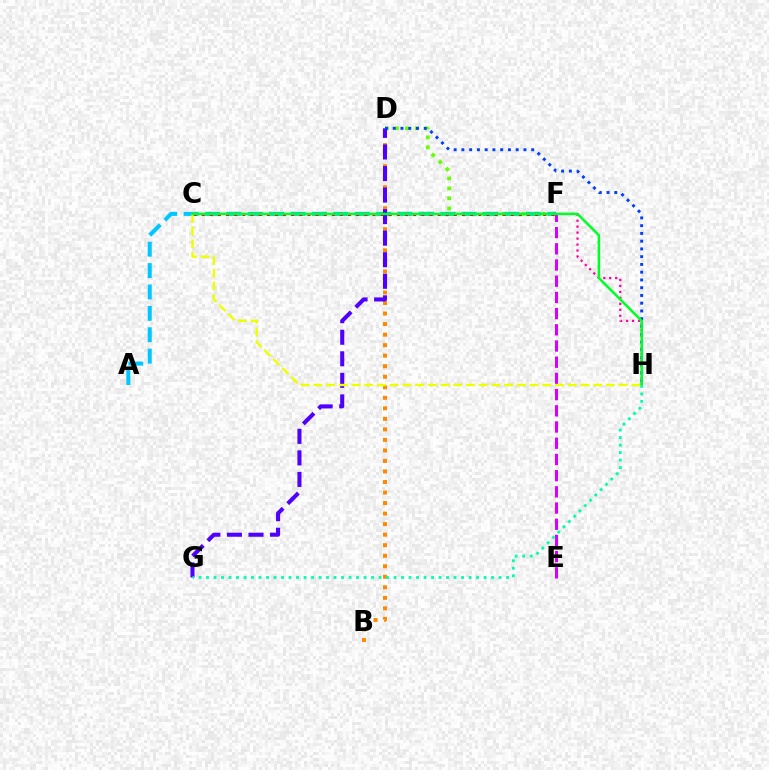{('D', 'F'): [{'color': '#66ff00', 'line_style': 'dotted', 'thickness': 2.71}], ('B', 'D'): [{'color': '#ff8800', 'line_style': 'dotted', 'thickness': 2.86}], ('F', 'H'): [{'color': '#ff00a0', 'line_style': 'dotted', 'thickness': 1.62}], ('A', 'F'): [{'color': '#00c7ff', 'line_style': 'dashed', 'thickness': 2.91}], ('D', 'G'): [{'color': '#4f00ff', 'line_style': 'dashed', 'thickness': 2.93}], ('D', 'H'): [{'color': '#003fff', 'line_style': 'dotted', 'thickness': 2.11}], ('C', 'F'): [{'color': '#ff0000', 'line_style': 'dotted', 'thickness': 2.21}], ('E', 'F'): [{'color': '#d600ff', 'line_style': 'dashed', 'thickness': 2.2}], ('C', 'H'): [{'color': '#eeff00', 'line_style': 'dashed', 'thickness': 1.73}, {'color': '#00ff27', 'line_style': 'solid', 'thickness': 1.81}], ('G', 'H'): [{'color': '#00ffaf', 'line_style': 'dotted', 'thickness': 2.04}]}